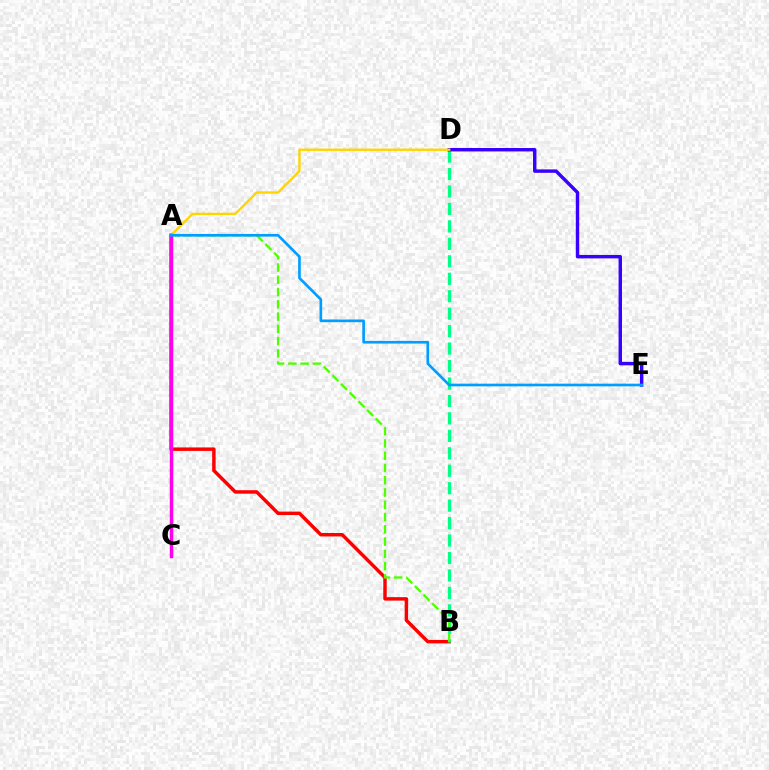{('A', 'B'): [{'color': '#ff0000', 'line_style': 'solid', 'thickness': 2.49}, {'color': '#4fff00', 'line_style': 'dashed', 'thickness': 1.67}], ('B', 'D'): [{'color': '#00ff86', 'line_style': 'dashed', 'thickness': 2.37}], ('D', 'E'): [{'color': '#3700ff', 'line_style': 'solid', 'thickness': 2.47}], ('A', 'D'): [{'color': '#ffd500', 'line_style': 'solid', 'thickness': 1.7}], ('A', 'C'): [{'color': '#ff00ed', 'line_style': 'solid', 'thickness': 2.48}], ('A', 'E'): [{'color': '#009eff', 'line_style': 'solid', 'thickness': 1.92}]}